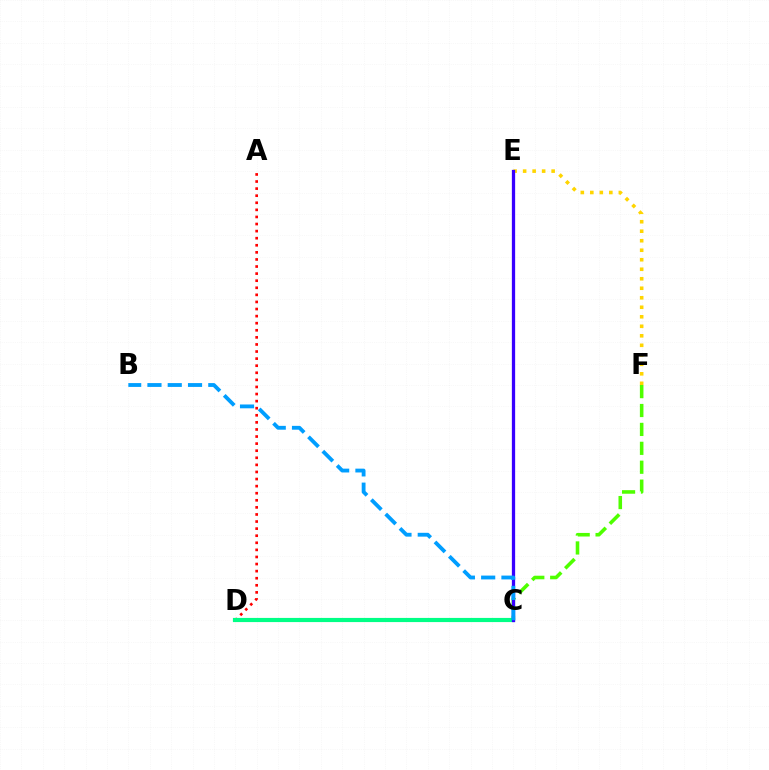{('A', 'D'): [{'color': '#ff0000', 'line_style': 'dotted', 'thickness': 1.92}], ('C', 'D'): [{'color': '#ff00ed', 'line_style': 'solid', 'thickness': 1.6}, {'color': '#00ff86', 'line_style': 'solid', 'thickness': 2.99}], ('C', 'F'): [{'color': '#4fff00', 'line_style': 'dashed', 'thickness': 2.57}], ('E', 'F'): [{'color': '#ffd500', 'line_style': 'dotted', 'thickness': 2.58}], ('C', 'E'): [{'color': '#3700ff', 'line_style': 'solid', 'thickness': 2.36}], ('B', 'C'): [{'color': '#009eff', 'line_style': 'dashed', 'thickness': 2.76}]}